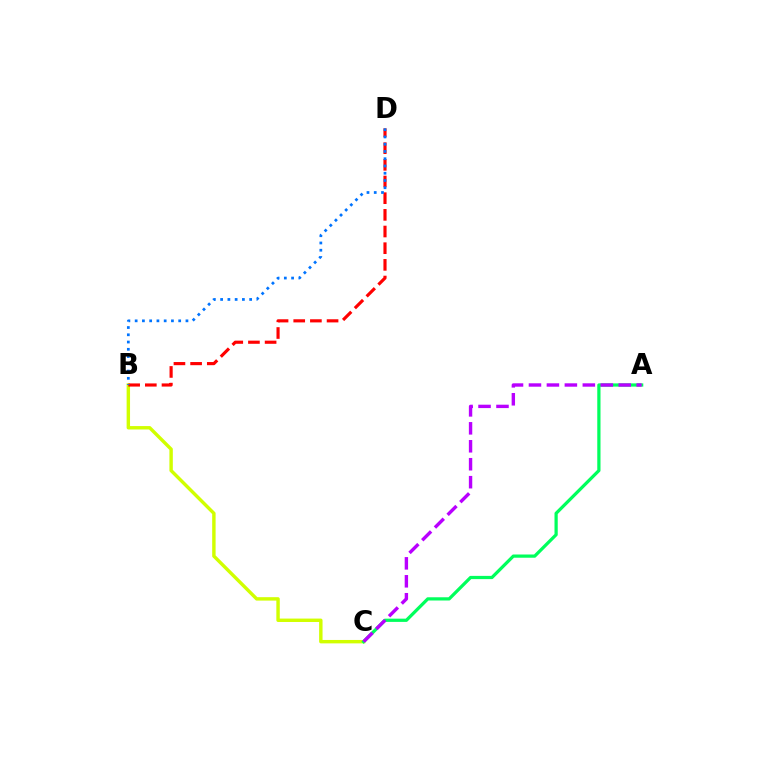{('B', 'C'): [{'color': '#d1ff00', 'line_style': 'solid', 'thickness': 2.46}], ('A', 'C'): [{'color': '#00ff5c', 'line_style': 'solid', 'thickness': 2.33}, {'color': '#b900ff', 'line_style': 'dashed', 'thickness': 2.44}], ('B', 'D'): [{'color': '#ff0000', 'line_style': 'dashed', 'thickness': 2.26}, {'color': '#0074ff', 'line_style': 'dotted', 'thickness': 1.97}]}